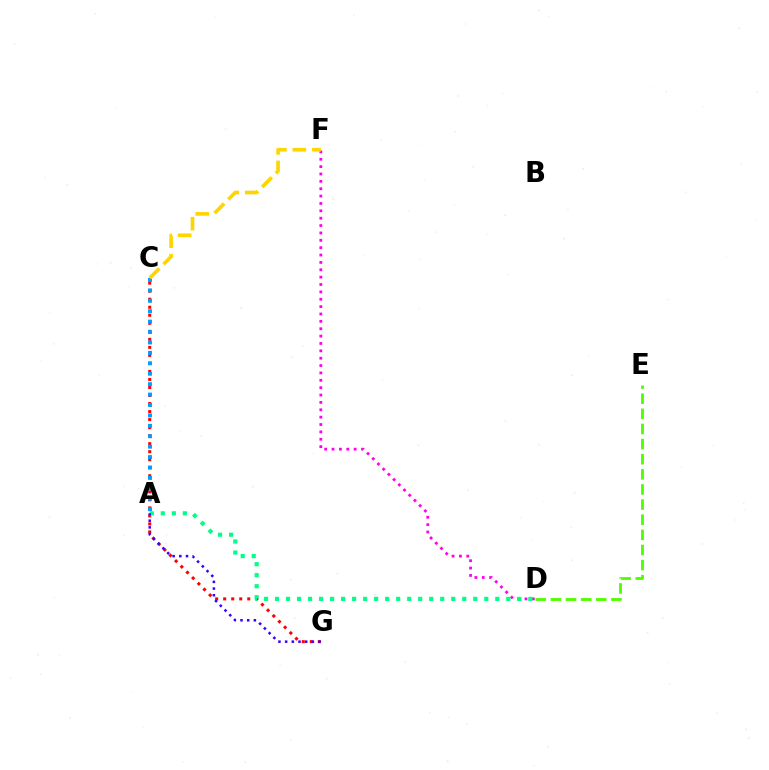{('D', 'E'): [{'color': '#4fff00', 'line_style': 'dashed', 'thickness': 2.05}], ('C', 'G'): [{'color': '#ff0000', 'line_style': 'dotted', 'thickness': 2.18}], ('A', 'C'): [{'color': '#009eff', 'line_style': 'dotted', 'thickness': 2.83}], ('D', 'F'): [{'color': '#ff00ed', 'line_style': 'dotted', 'thickness': 2.0}], ('A', 'D'): [{'color': '#00ff86', 'line_style': 'dotted', 'thickness': 2.99}], ('A', 'G'): [{'color': '#3700ff', 'line_style': 'dotted', 'thickness': 1.82}], ('C', 'F'): [{'color': '#ffd500', 'line_style': 'dashed', 'thickness': 2.64}]}